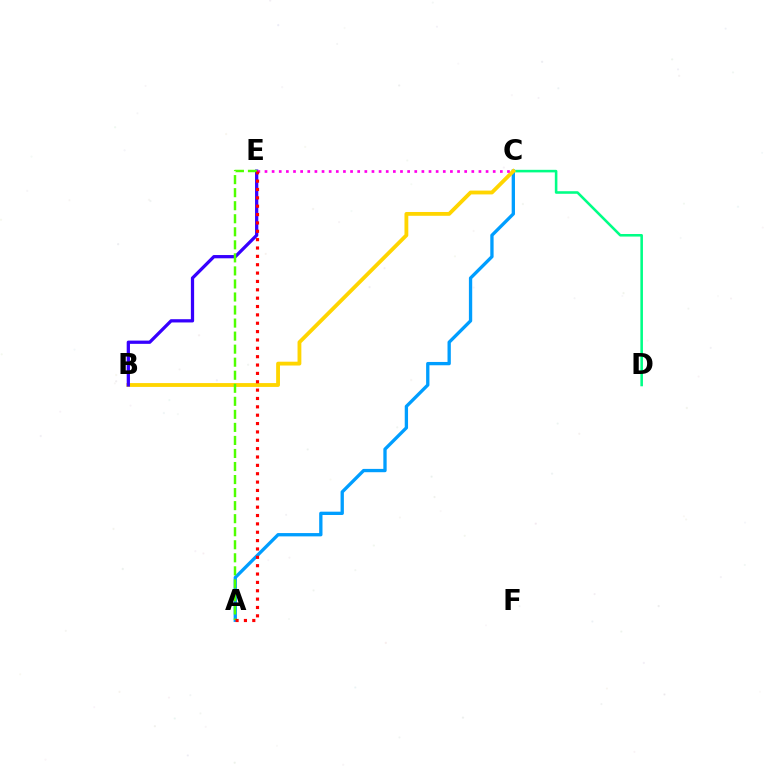{('A', 'C'): [{'color': '#009eff', 'line_style': 'solid', 'thickness': 2.39}], ('C', 'D'): [{'color': '#00ff86', 'line_style': 'solid', 'thickness': 1.85}], ('B', 'C'): [{'color': '#ffd500', 'line_style': 'solid', 'thickness': 2.75}], ('B', 'E'): [{'color': '#3700ff', 'line_style': 'solid', 'thickness': 2.34}], ('C', 'E'): [{'color': '#ff00ed', 'line_style': 'dotted', 'thickness': 1.94}], ('A', 'E'): [{'color': '#4fff00', 'line_style': 'dashed', 'thickness': 1.77}, {'color': '#ff0000', 'line_style': 'dotted', 'thickness': 2.27}]}